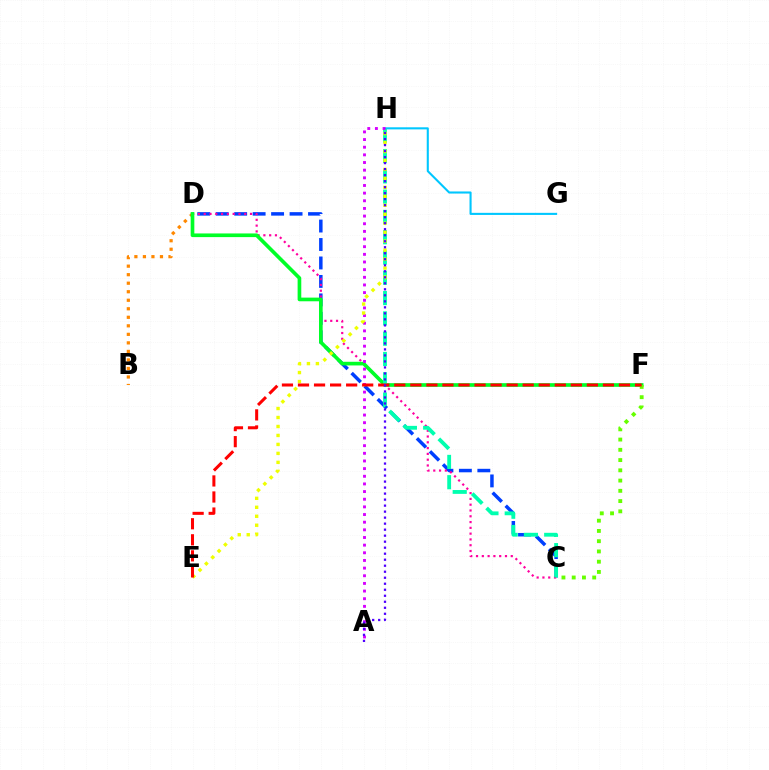{('B', 'D'): [{'color': '#ff8800', 'line_style': 'dotted', 'thickness': 2.32}], ('C', 'D'): [{'color': '#003fff', 'line_style': 'dashed', 'thickness': 2.51}, {'color': '#ff00a0', 'line_style': 'dotted', 'thickness': 1.57}], ('D', 'F'): [{'color': '#00ff27', 'line_style': 'solid', 'thickness': 2.64}], ('G', 'H'): [{'color': '#00c7ff', 'line_style': 'solid', 'thickness': 1.5}], ('C', 'F'): [{'color': '#66ff00', 'line_style': 'dotted', 'thickness': 2.78}], ('C', 'H'): [{'color': '#00ffaf', 'line_style': 'dashed', 'thickness': 2.76}], ('A', 'H'): [{'color': '#d600ff', 'line_style': 'dotted', 'thickness': 2.08}, {'color': '#4f00ff', 'line_style': 'dotted', 'thickness': 1.63}], ('E', 'H'): [{'color': '#eeff00', 'line_style': 'dotted', 'thickness': 2.44}], ('E', 'F'): [{'color': '#ff0000', 'line_style': 'dashed', 'thickness': 2.18}]}